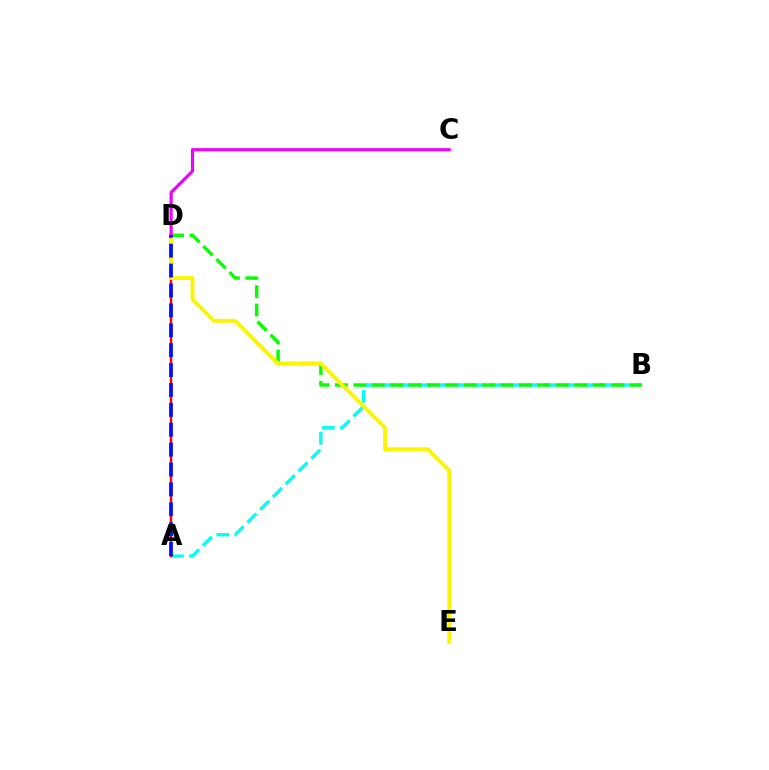{('A', 'B'): [{'color': '#00fff6', 'line_style': 'dashed', 'thickness': 2.45}], ('B', 'D'): [{'color': '#08ff00', 'line_style': 'dashed', 'thickness': 2.5}], ('A', 'D'): [{'color': '#ff0000', 'line_style': 'solid', 'thickness': 1.77}, {'color': '#0010ff', 'line_style': 'dashed', 'thickness': 2.7}], ('D', 'E'): [{'color': '#fcf500', 'line_style': 'solid', 'thickness': 2.8}], ('C', 'D'): [{'color': '#ee00ff', 'line_style': 'solid', 'thickness': 2.27}]}